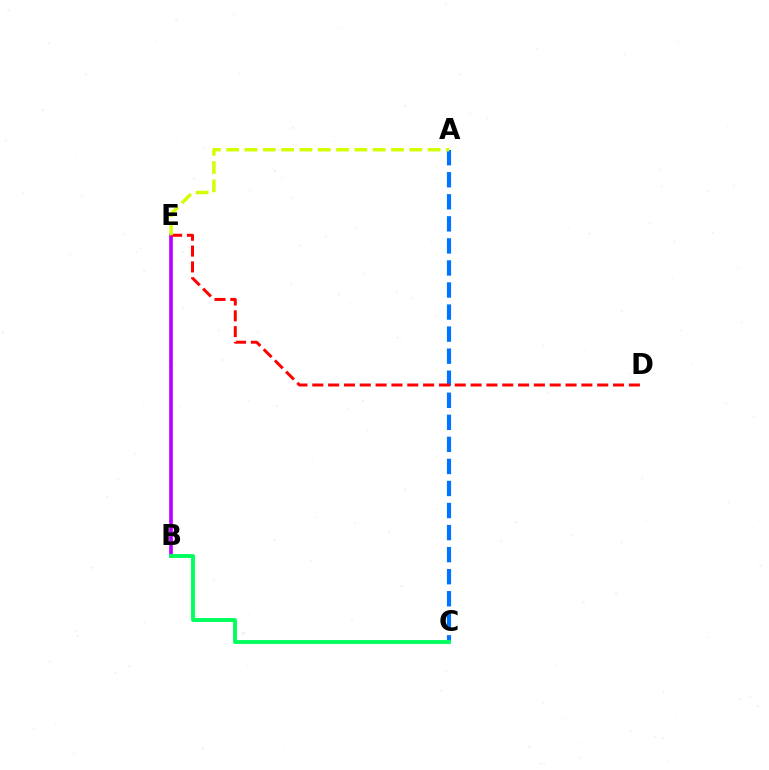{('A', 'C'): [{'color': '#0074ff', 'line_style': 'dashed', 'thickness': 3.0}], ('B', 'E'): [{'color': '#b900ff', 'line_style': 'solid', 'thickness': 2.63}], ('B', 'C'): [{'color': '#00ff5c', 'line_style': 'solid', 'thickness': 2.79}], ('D', 'E'): [{'color': '#ff0000', 'line_style': 'dashed', 'thickness': 2.15}], ('A', 'E'): [{'color': '#d1ff00', 'line_style': 'dashed', 'thickness': 2.49}]}